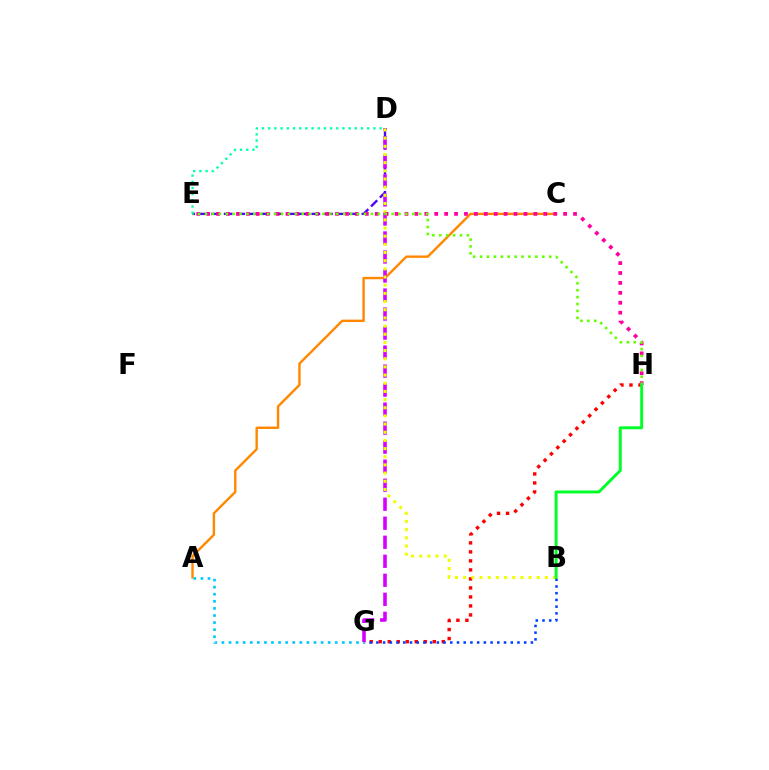{('G', 'H'): [{'color': '#ff0000', 'line_style': 'dotted', 'thickness': 2.45}], ('A', 'C'): [{'color': '#ff8800', 'line_style': 'solid', 'thickness': 1.73}], ('A', 'G'): [{'color': '#00c7ff', 'line_style': 'dotted', 'thickness': 1.92}], ('B', 'G'): [{'color': '#003fff', 'line_style': 'dotted', 'thickness': 1.83}], ('D', 'E'): [{'color': '#4f00ff', 'line_style': 'dashed', 'thickness': 1.7}, {'color': '#00ffaf', 'line_style': 'dotted', 'thickness': 1.68}], ('D', 'G'): [{'color': '#d600ff', 'line_style': 'dashed', 'thickness': 2.58}], ('B', 'D'): [{'color': '#eeff00', 'line_style': 'dotted', 'thickness': 2.22}], ('E', 'H'): [{'color': '#ff00a0', 'line_style': 'dotted', 'thickness': 2.69}, {'color': '#66ff00', 'line_style': 'dotted', 'thickness': 1.88}], ('B', 'H'): [{'color': '#00ff27', 'line_style': 'solid', 'thickness': 2.11}]}